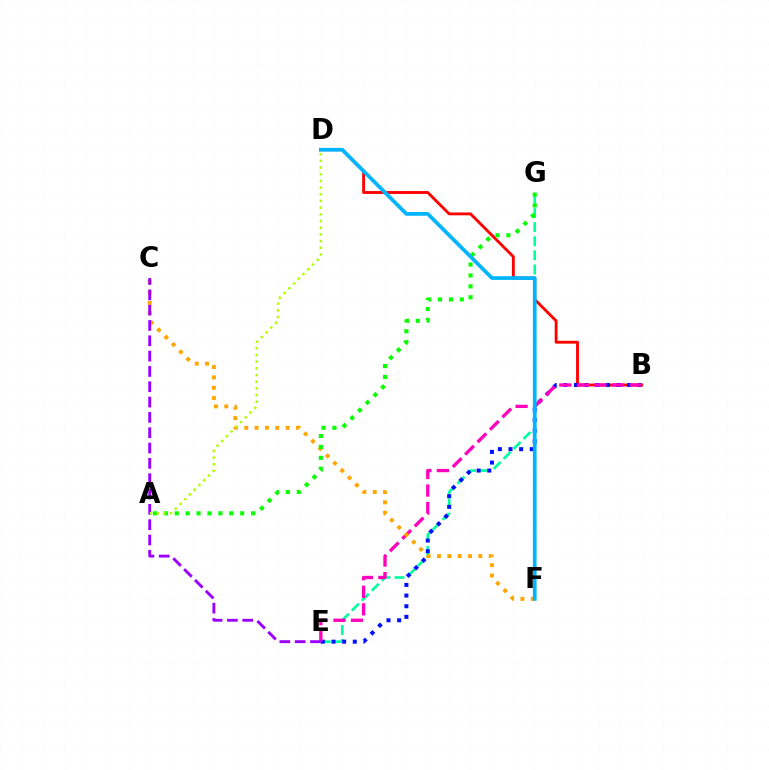{('E', 'G'): [{'color': '#00ff9d', 'line_style': 'dashed', 'thickness': 1.92}], ('B', 'D'): [{'color': '#ff0000', 'line_style': 'solid', 'thickness': 2.06}], ('B', 'E'): [{'color': '#0010ff', 'line_style': 'dotted', 'thickness': 2.89}, {'color': '#ff00bd', 'line_style': 'dashed', 'thickness': 2.38}], ('C', 'F'): [{'color': '#ffa500', 'line_style': 'dotted', 'thickness': 2.81}], ('A', 'G'): [{'color': '#08ff00', 'line_style': 'dotted', 'thickness': 2.96}], ('C', 'E'): [{'color': '#9b00ff', 'line_style': 'dashed', 'thickness': 2.08}], ('A', 'D'): [{'color': '#b3ff00', 'line_style': 'dotted', 'thickness': 1.82}], ('D', 'F'): [{'color': '#00b5ff', 'line_style': 'solid', 'thickness': 2.68}]}